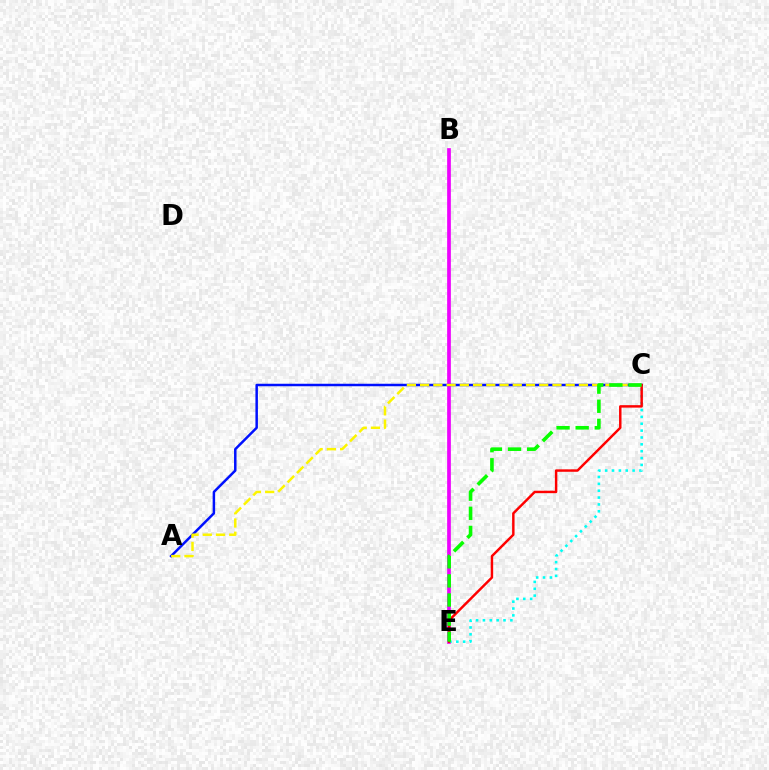{('B', 'E'): [{'color': '#ee00ff', 'line_style': 'solid', 'thickness': 2.67}], ('A', 'C'): [{'color': '#0010ff', 'line_style': 'solid', 'thickness': 1.79}, {'color': '#fcf500', 'line_style': 'dashed', 'thickness': 1.8}], ('C', 'E'): [{'color': '#00fff6', 'line_style': 'dotted', 'thickness': 1.86}, {'color': '#ff0000', 'line_style': 'solid', 'thickness': 1.76}, {'color': '#08ff00', 'line_style': 'dashed', 'thickness': 2.6}]}